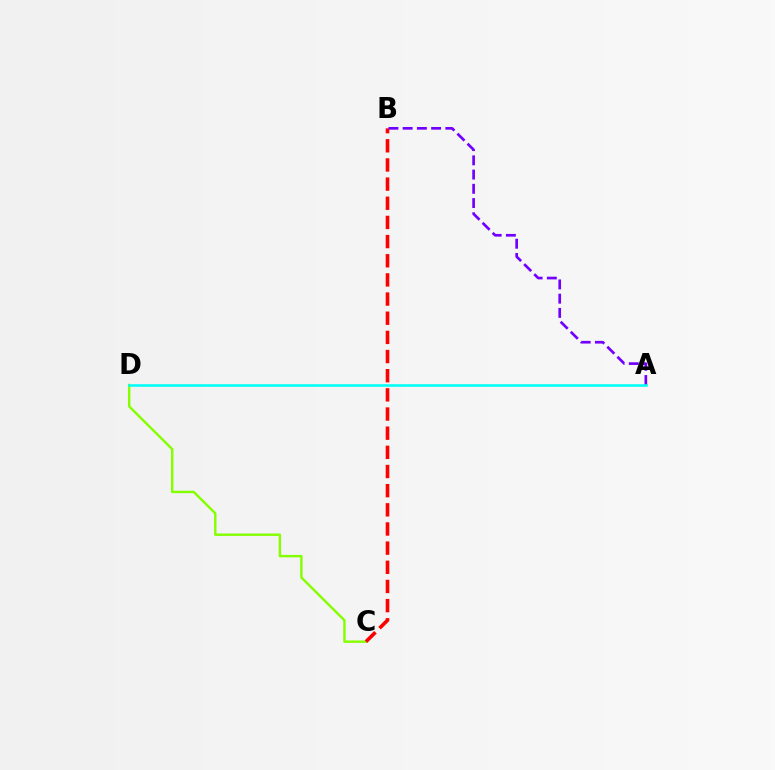{('C', 'D'): [{'color': '#84ff00', 'line_style': 'solid', 'thickness': 1.74}], ('B', 'C'): [{'color': '#ff0000', 'line_style': 'dashed', 'thickness': 2.6}], ('A', 'B'): [{'color': '#7200ff', 'line_style': 'dashed', 'thickness': 1.93}], ('A', 'D'): [{'color': '#00fff6', 'line_style': 'solid', 'thickness': 1.86}]}